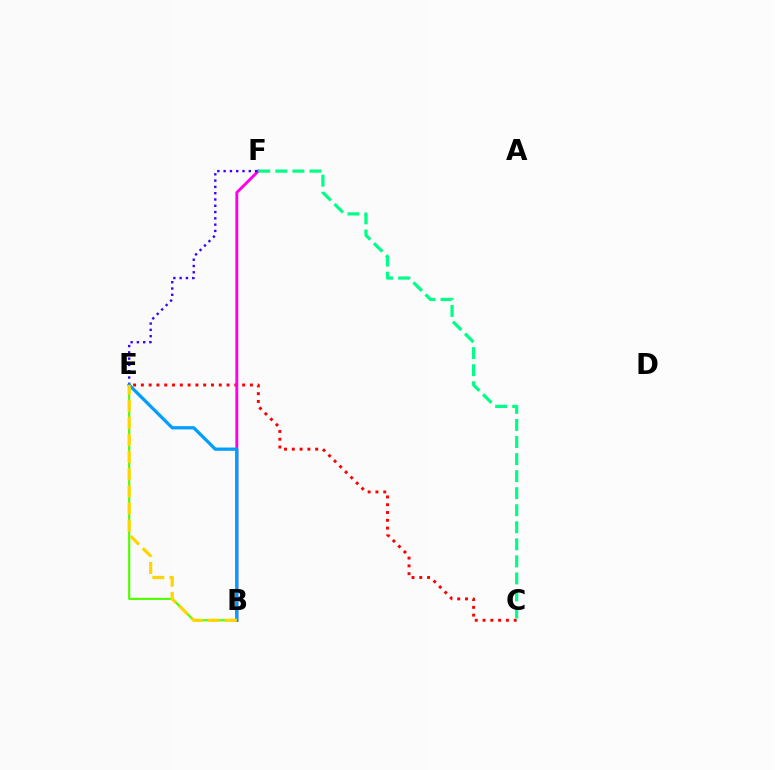{('B', 'E'): [{'color': '#4fff00', 'line_style': 'solid', 'thickness': 1.55}, {'color': '#009eff', 'line_style': 'solid', 'thickness': 2.34}, {'color': '#ffd500', 'line_style': 'dashed', 'thickness': 2.33}], ('C', 'E'): [{'color': '#ff0000', 'line_style': 'dotted', 'thickness': 2.12}], ('B', 'F'): [{'color': '#ff00ed', 'line_style': 'solid', 'thickness': 2.08}], ('E', 'F'): [{'color': '#3700ff', 'line_style': 'dotted', 'thickness': 1.71}], ('C', 'F'): [{'color': '#00ff86', 'line_style': 'dashed', 'thickness': 2.32}]}